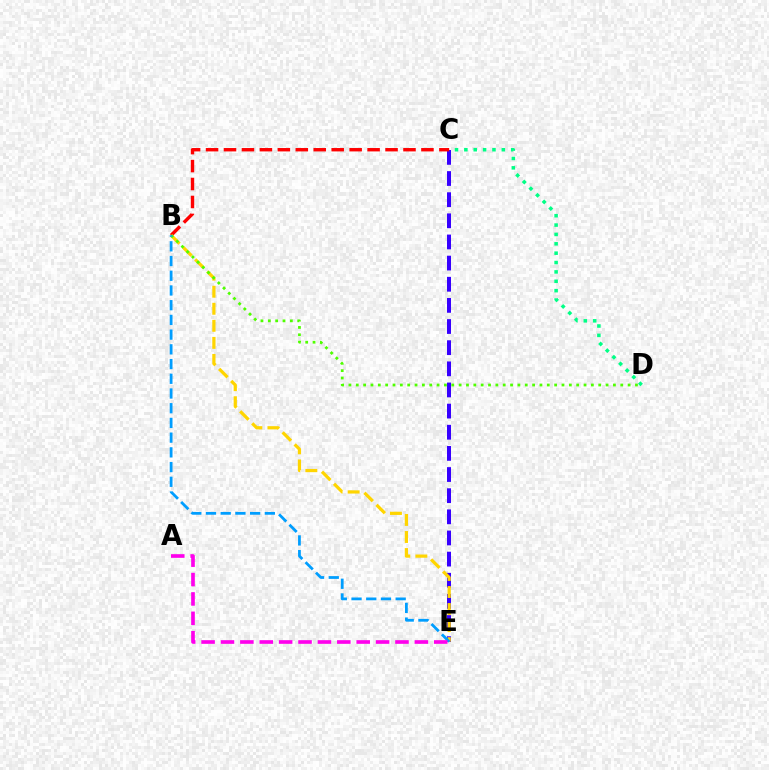{('C', 'E'): [{'color': '#3700ff', 'line_style': 'dashed', 'thickness': 2.87}], ('B', 'C'): [{'color': '#ff0000', 'line_style': 'dashed', 'thickness': 2.44}], ('C', 'D'): [{'color': '#00ff86', 'line_style': 'dotted', 'thickness': 2.55}], ('B', 'E'): [{'color': '#ffd500', 'line_style': 'dashed', 'thickness': 2.32}, {'color': '#009eff', 'line_style': 'dashed', 'thickness': 2.0}], ('B', 'D'): [{'color': '#4fff00', 'line_style': 'dotted', 'thickness': 2.0}], ('A', 'E'): [{'color': '#ff00ed', 'line_style': 'dashed', 'thickness': 2.63}]}